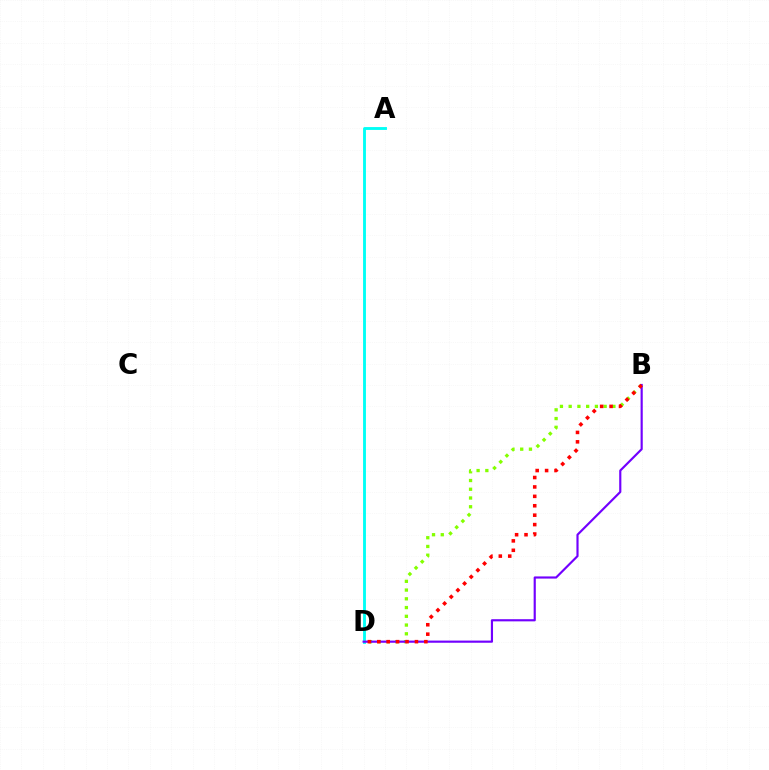{('A', 'D'): [{'color': '#00fff6', 'line_style': 'solid', 'thickness': 2.06}], ('B', 'D'): [{'color': '#84ff00', 'line_style': 'dotted', 'thickness': 2.38}, {'color': '#7200ff', 'line_style': 'solid', 'thickness': 1.56}, {'color': '#ff0000', 'line_style': 'dotted', 'thickness': 2.56}]}